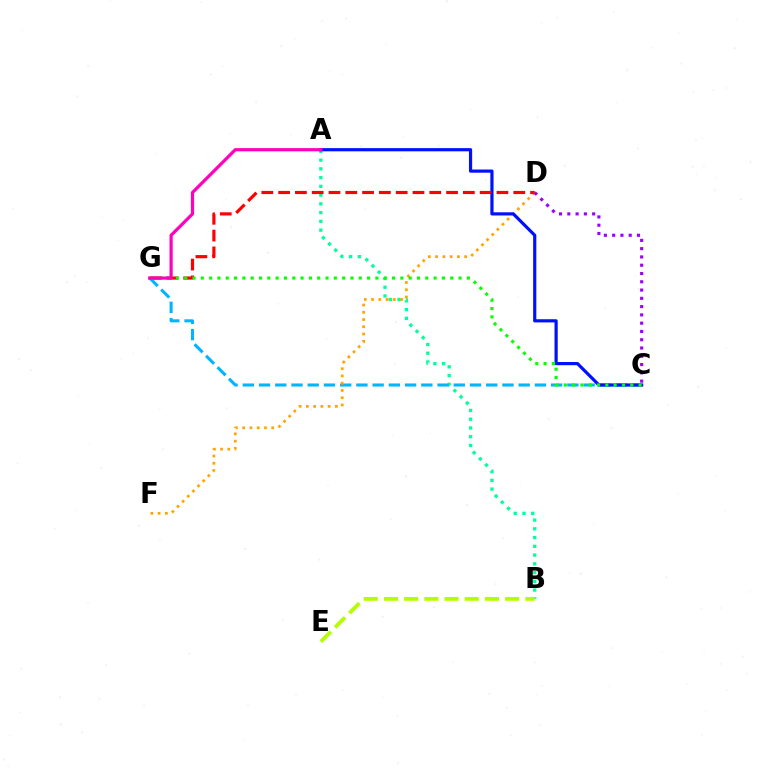{('A', 'B'): [{'color': '#00ff9d', 'line_style': 'dotted', 'thickness': 2.38}], ('B', 'E'): [{'color': '#b3ff00', 'line_style': 'dashed', 'thickness': 2.74}], ('C', 'G'): [{'color': '#00b5ff', 'line_style': 'dashed', 'thickness': 2.2}, {'color': '#08ff00', 'line_style': 'dotted', 'thickness': 2.26}], ('D', 'F'): [{'color': '#ffa500', 'line_style': 'dotted', 'thickness': 1.97}], ('A', 'C'): [{'color': '#0010ff', 'line_style': 'solid', 'thickness': 2.29}], ('C', 'D'): [{'color': '#9b00ff', 'line_style': 'dotted', 'thickness': 2.25}], ('D', 'G'): [{'color': '#ff0000', 'line_style': 'dashed', 'thickness': 2.28}], ('A', 'G'): [{'color': '#ff00bd', 'line_style': 'solid', 'thickness': 2.31}]}